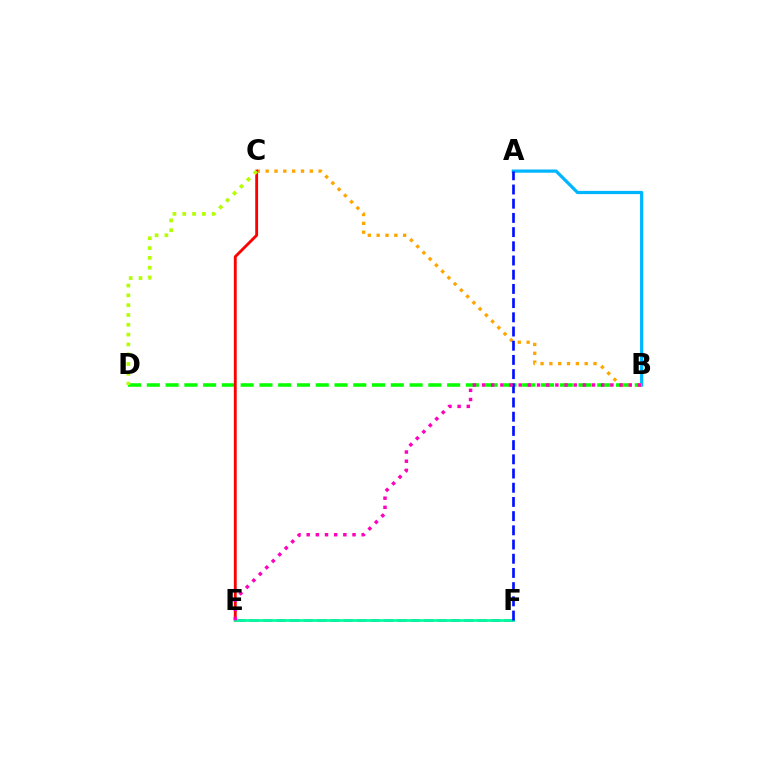{('A', 'B'): [{'color': '#00b5ff', 'line_style': 'solid', 'thickness': 2.32}], ('B', 'D'): [{'color': '#08ff00', 'line_style': 'dashed', 'thickness': 2.55}], ('E', 'F'): [{'color': '#9b00ff', 'line_style': 'dashed', 'thickness': 1.82}, {'color': '#00ff9d', 'line_style': 'solid', 'thickness': 1.99}], ('B', 'C'): [{'color': '#ffa500', 'line_style': 'dotted', 'thickness': 2.4}], ('C', 'E'): [{'color': '#ff0000', 'line_style': 'solid', 'thickness': 2.06}], ('A', 'F'): [{'color': '#0010ff', 'line_style': 'dashed', 'thickness': 1.93}], ('B', 'E'): [{'color': '#ff00bd', 'line_style': 'dotted', 'thickness': 2.49}], ('C', 'D'): [{'color': '#b3ff00', 'line_style': 'dotted', 'thickness': 2.67}]}